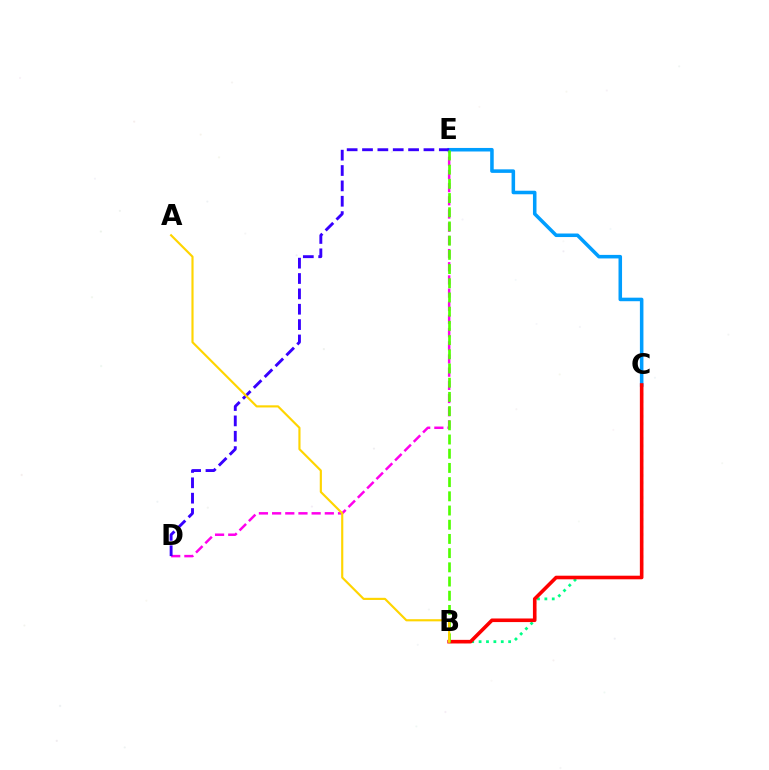{('B', 'C'): [{'color': '#00ff86', 'line_style': 'dotted', 'thickness': 2.01}, {'color': '#ff0000', 'line_style': 'solid', 'thickness': 2.6}], ('D', 'E'): [{'color': '#ff00ed', 'line_style': 'dashed', 'thickness': 1.79}, {'color': '#3700ff', 'line_style': 'dashed', 'thickness': 2.09}], ('C', 'E'): [{'color': '#009eff', 'line_style': 'solid', 'thickness': 2.55}], ('B', 'E'): [{'color': '#4fff00', 'line_style': 'dashed', 'thickness': 1.93}], ('A', 'B'): [{'color': '#ffd500', 'line_style': 'solid', 'thickness': 1.55}]}